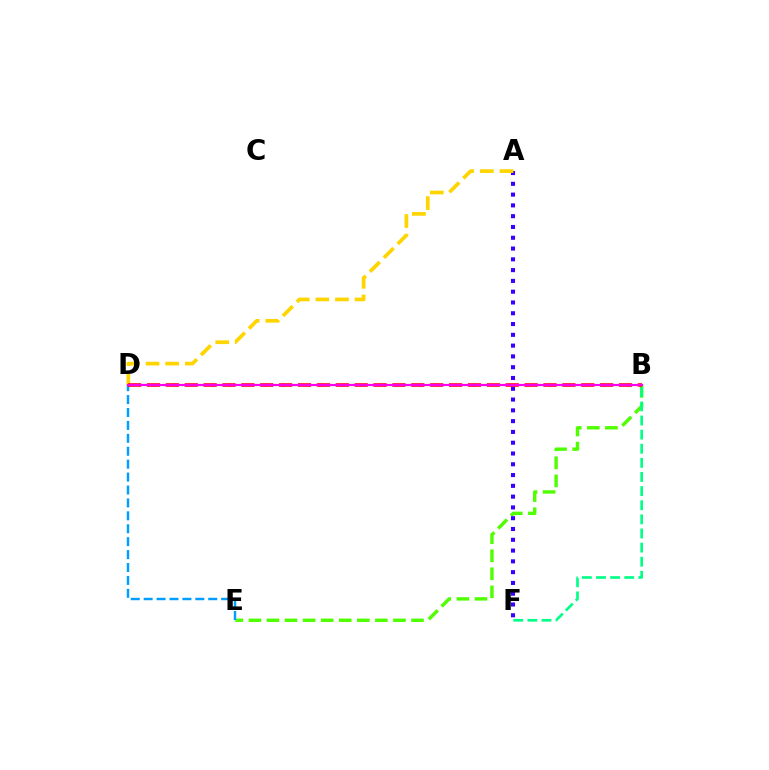{('B', 'E'): [{'color': '#4fff00', 'line_style': 'dashed', 'thickness': 2.45}], ('A', 'F'): [{'color': '#3700ff', 'line_style': 'dotted', 'thickness': 2.93}], ('D', 'E'): [{'color': '#009eff', 'line_style': 'dashed', 'thickness': 1.75}], ('A', 'D'): [{'color': '#ffd500', 'line_style': 'dashed', 'thickness': 2.67}], ('B', 'F'): [{'color': '#00ff86', 'line_style': 'dashed', 'thickness': 1.92}], ('B', 'D'): [{'color': '#ff0000', 'line_style': 'dashed', 'thickness': 2.57}, {'color': '#ff00ed', 'line_style': 'solid', 'thickness': 1.57}]}